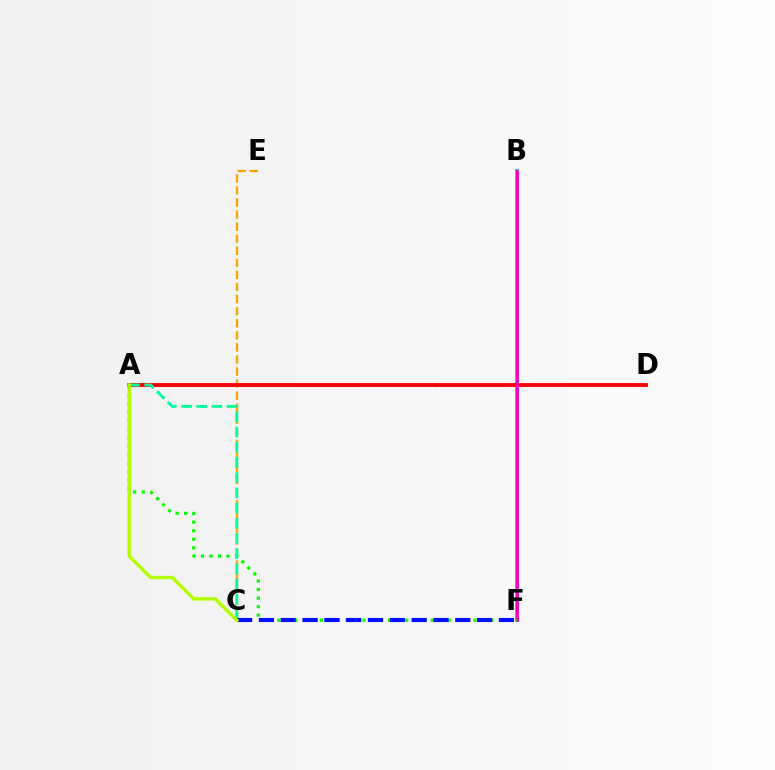{('B', 'F'): [{'color': '#00b5ff', 'line_style': 'solid', 'thickness': 2.77}, {'color': '#ff00bd', 'line_style': 'solid', 'thickness': 2.07}], ('A', 'D'): [{'color': '#9b00ff', 'line_style': 'dotted', 'thickness': 2.12}, {'color': '#ff0000', 'line_style': 'solid', 'thickness': 2.78}], ('C', 'E'): [{'color': '#ffa500', 'line_style': 'dashed', 'thickness': 1.64}], ('A', 'F'): [{'color': '#08ff00', 'line_style': 'dotted', 'thickness': 2.32}], ('A', 'C'): [{'color': '#00ff9d', 'line_style': 'dashed', 'thickness': 2.07}, {'color': '#b3ff00', 'line_style': 'solid', 'thickness': 2.44}], ('C', 'F'): [{'color': '#0010ff', 'line_style': 'dashed', 'thickness': 2.96}]}